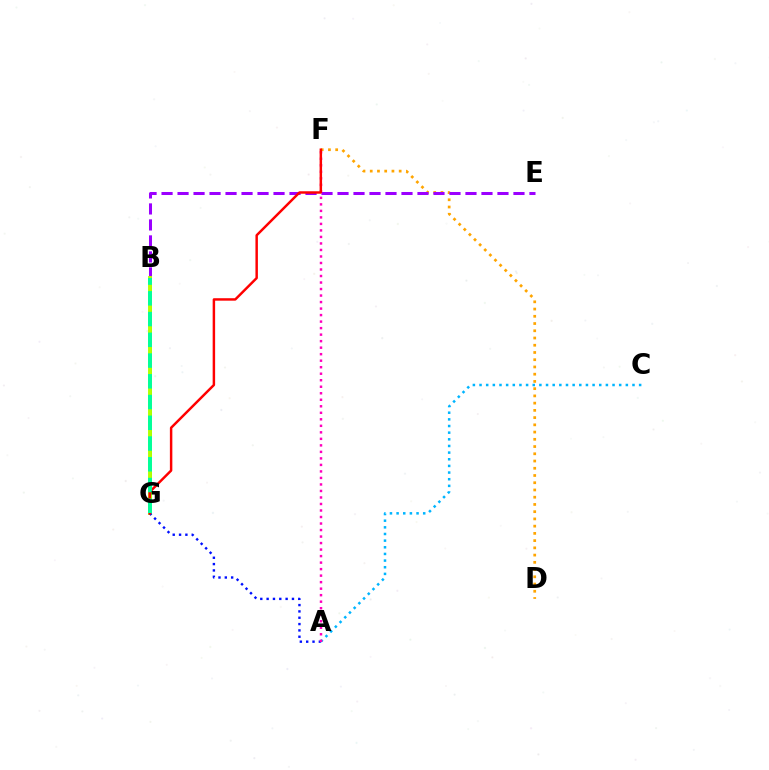{('B', 'G'): [{'color': '#08ff00', 'line_style': 'solid', 'thickness': 2.13}, {'color': '#b3ff00', 'line_style': 'solid', 'thickness': 2.8}, {'color': '#00ff9d', 'line_style': 'dashed', 'thickness': 2.82}], ('A', 'C'): [{'color': '#00b5ff', 'line_style': 'dotted', 'thickness': 1.81}], ('D', 'F'): [{'color': '#ffa500', 'line_style': 'dotted', 'thickness': 1.97}], ('B', 'E'): [{'color': '#9b00ff', 'line_style': 'dashed', 'thickness': 2.17}], ('A', 'G'): [{'color': '#0010ff', 'line_style': 'dotted', 'thickness': 1.72}], ('A', 'F'): [{'color': '#ff00bd', 'line_style': 'dotted', 'thickness': 1.77}], ('F', 'G'): [{'color': '#ff0000', 'line_style': 'solid', 'thickness': 1.77}]}